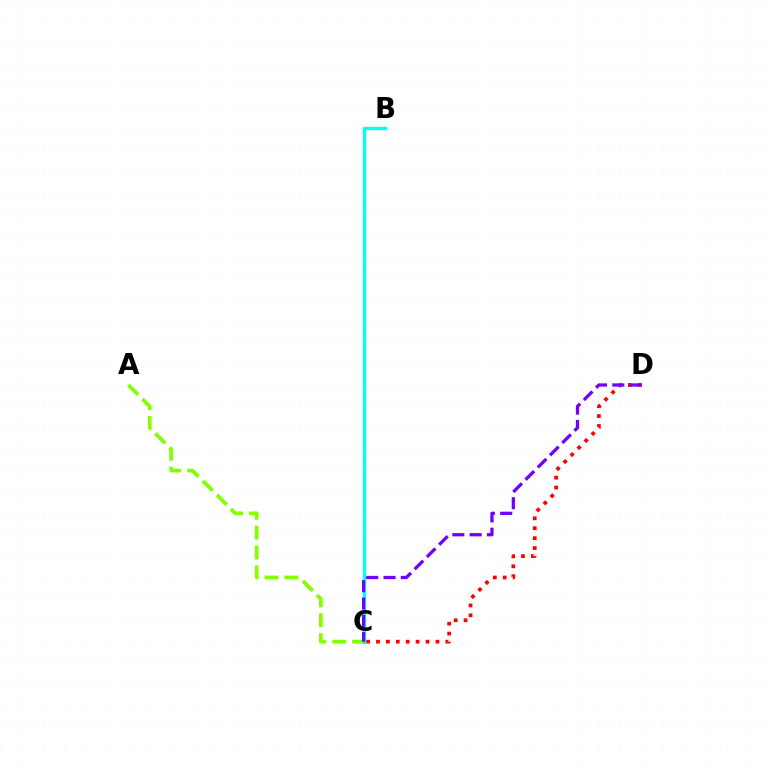{('A', 'C'): [{'color': '#84ff00', 'line_style': 'dashed', 'thickness': 2.7}], ('C', 'D'): [{'color': '#ff0000', 'line_style': 'dotted', 'thickness': 2.69}, {'color': '#7200ff', 'line_style': 'dashed', 'thickness': 2.35}], ('B', 'C'): [{'color': '#00fff6', 'line_style': 'solid', 'thickness': 2.4}]}